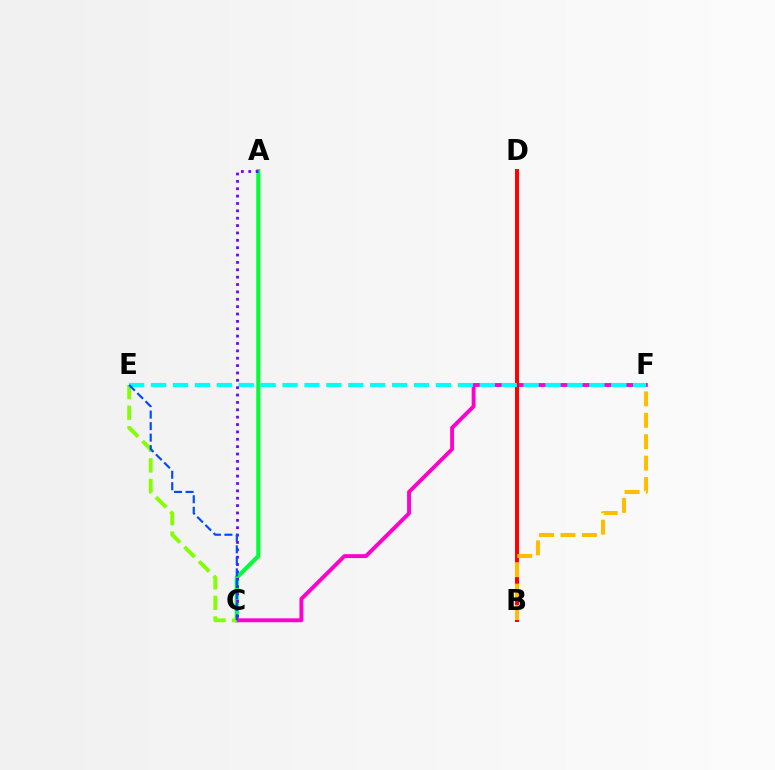{('A', 'C'): [{'color': '#00ff39', 'line_style': 'solid', 'thickness': 2.98}, {'color': '#7200ff', 'line_style': 'dotted', 'thickness': 2.0}], ('C', 'F'): [{'color': '#ff00cf', 'line_style': 'solid', 'thickness': 2.79}], ('B', 'D'): [{'color': '#ff0000', 'line_style': 'solid', 'thickness': 2.85}], ('C', 'E'): [{'color': '#84ff00', 'line_style': 'dashed', 'thickness': 2.79}, {'color': '#004bff', 'line_style': 'dashed', 'thickness': 1.56}], ('E', 'F'): [{'color': '#00fff6', 'line_style': 'dashed', 'thickness': 2.98}], ('B', 'F'): [{'color': '#ffbd00', 'line_style': 'dashed', 'thickness': 2.91}]}